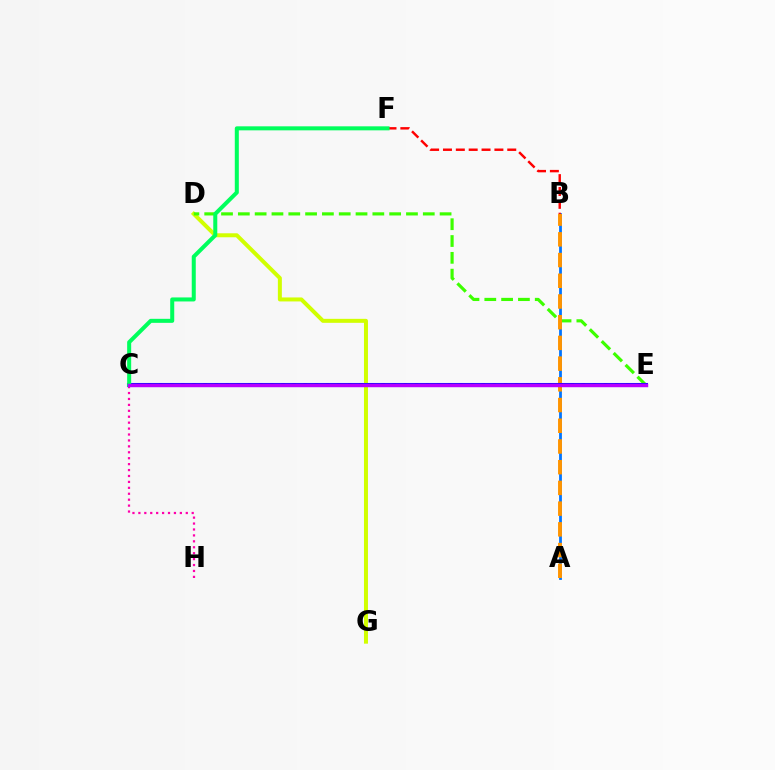{('D', 'G'): [{'color': '#d1ff00', 'line_style': 'solid', 'thickness': 2.87}], ('C', 'H'): [{'color': '#ff00ac', 'line_style': 'dotted', 'thickness': 1.61}], ('A', 'B'): [{'color': '#0074ff', 'line_style': 'solid', 'thickness': 2.01}, {'color': '#ff9400', 'line_style': 'dashed', 'thickness': 2.81}], ('D', 'E'): [{'color': '#3dff00', 'line_style': 'dashed', 'thickness': 2.28}], ('C', 'E'): [{'color': '#2500ff', 'line_style': 'solid', 'thickness': 2.93}, {'color': '#00fff6', 'line_style': 'dashed', 'thickness': 1.51}, {'color': '#b900ff', 'line_style': 'solid', 'thickness': 2.43}], ('B', 'F'): [{'color': '#ff0000', 'line_style': 'dashed', 'thickness': 1.75}], ('C', 'F'): [{'color': '#00ff5c', 'line_style': 'solid', 'thickness': 2.9}]}